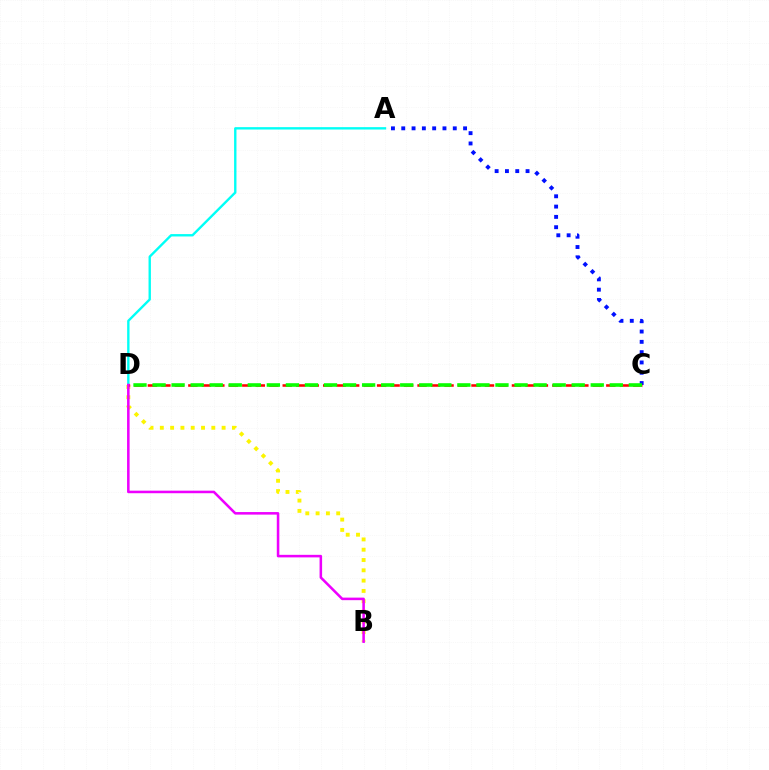{('A', 'C'): [{'color': '#0010ff', 'line_style': 'dotted', 'thickness': 2.8}], ('A', 'D'): [{'color': '#00fff6', 'line_style': 'solid', 'thickness': 1.71}], ('B', 'D'): [{'color': '#fcf500', 'line_style': 'dotted', 'thickness': 2.8}, {'color': '#ee00ff', 'line_style': 'solid', 'thickness': 1.84}], ('C', 'D'): [{'color': '#ff0000', 'line_style': 'dashed', 'thickness': 1.83}, {'color': '#08ff00', 'line_style': 'dashed', 'thickness': 2.59}]}